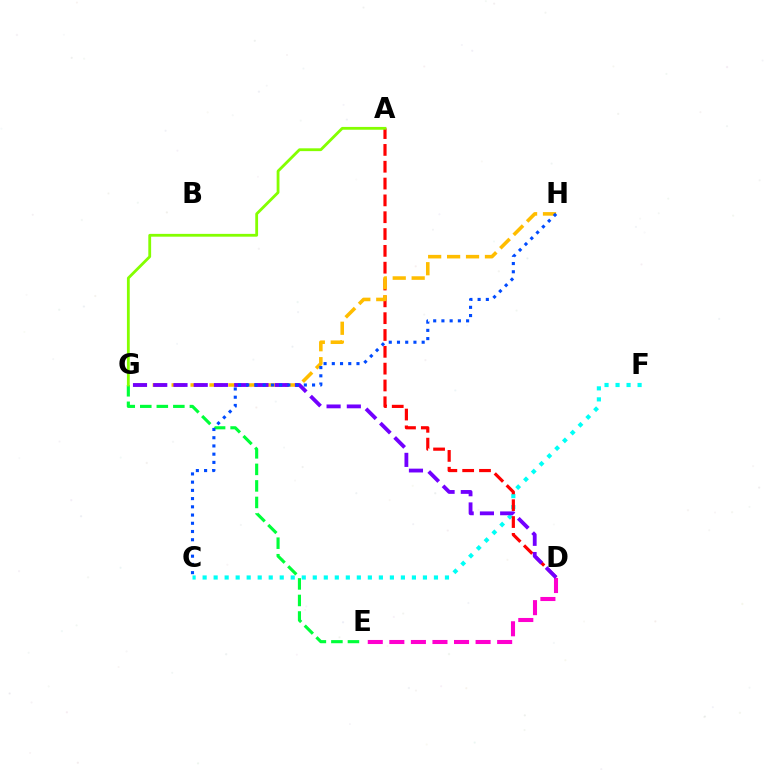{('C', 'F'): [{'color': '#00fff6', 'line_style': 'dotted', 'thickness': 2.99}], ('A', 'D'): [{'color': '#ff0000', 'line_style': 'dashed', 'thickness': 2.29}], ('E', 'G'): [{'color': '#00ff39', 'line_style': 'dashed', 'thickness': 2.25}], ('G', 'H'): [{'color': '#ffbd00', 'line_style': 'dashed', 'thickness': 2.57}], ('A', 'G'): [{'color': '#84ff00', 'line_style': 'solid', 'thickness': 2.02}], ('D', 'E'): [{'color': '#ff00cf', 'line_style': 'dashed', 'thickness': 2.93}], ('D', 'G'): [{'color': '#7200ff', 'line_style': 'dashed', 'thickness': 2.75}], ('C', 'H'): [{'color': '#004bff', 'line_style': 'dotted', 'thickness': 2.24}]}